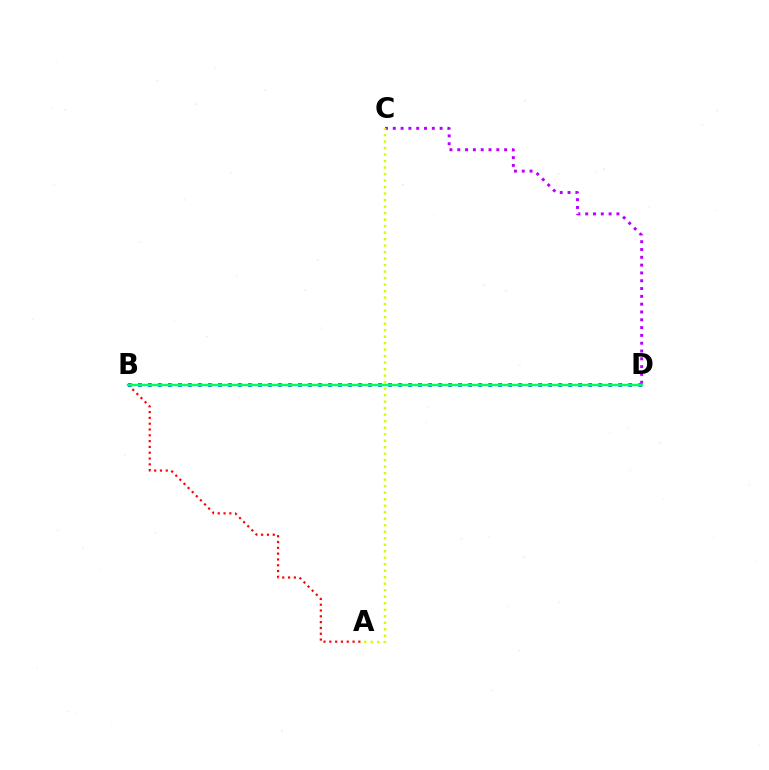{('A', 'B'): [{'color': '#ff0000', 'line_style': 'dotted', 'thickness': 1.58}], ('C', 'D'): [{'color': '#b900ff', 'line_style': 'dotted', 'thickness': 2.12}], ('B', 'D'): [{'color': '#0074ff', 'line_style': 'dotted', 'thickness': 2.72}, {'color': '#00ff5c', 'line_style': 'solid', 'thickness': 1.73}], ('A', 'C'): [{'color': '#d1ff00', 'line_style': 'dotted', 'thickness': 1.77}]}